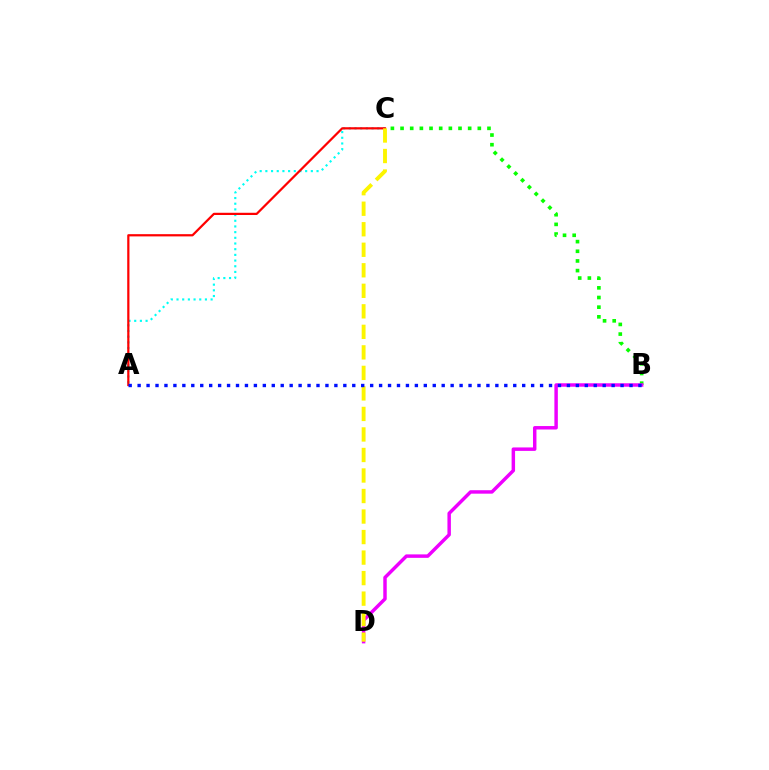{('A', 'C'): [{'color': '#00fff6', 'line_style': 'dotted', 'thickness': 1.54}, {'color': '#ff0000', 'line_style': 'solid', 'thickness': 1.6}], ('B', 'C'): [{'color': '#08ff00', 'line_style': 'dotted', 'thickness': 2.62}], ('B', 'D'): [{'color': '#ee00ff', 'line_style': 'solid', 'thickness': 2.49}], ('C', 'D'): [{'color': '#fcf500', 'line_style': 'dashed', 'thickness': 2.79}], ('A', 'B'): [{'color': '#0010ff', 'line_style': 'dotted', 'thickness': 2.43}]}